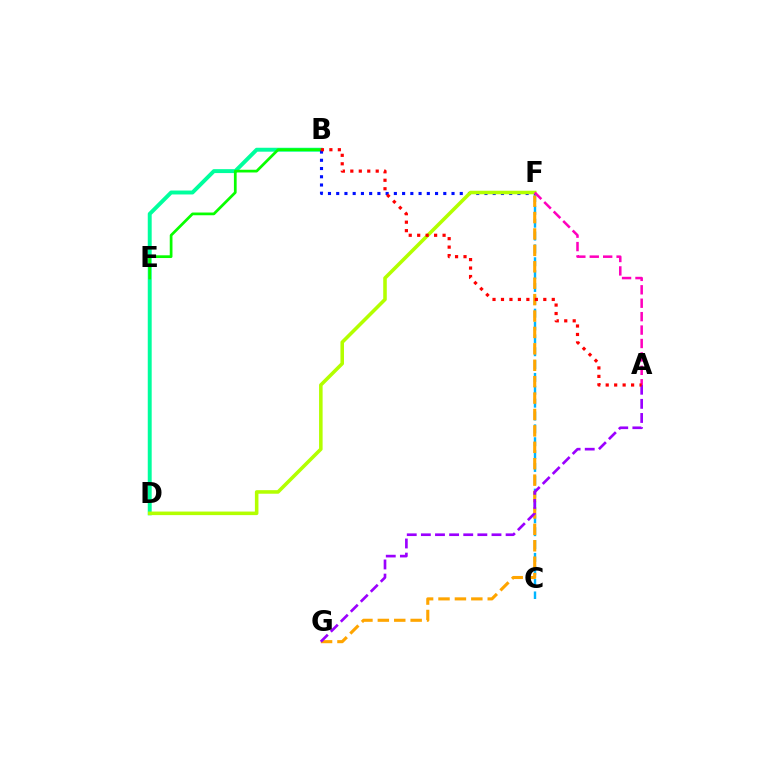{('B', 'D'): [{'color': '#00ff9d', 'line_style': 'solid', 'thickness': 2.83}], ('B', 'E'): [{'color': '#08ff00', 'line_style': 'solid', 'thickness': 1.97}], ('C', 'F'): [{'color': '#00b5ff', 'line_style': 'dashed', 'thickness': 1.75}], ('B', 'F'): [{'color': '#0010ff', 'line_style': 'dotted', 'thickness': 2.24}], ('F', 'G'): [{'color': '#ffa500', 'line_style': 'dashed', 'thickness': 2.23}], ('D', 'F'): [{'color': '#b3ff00', 'line_style': 'solid', 'thickness': 2.56}], ('A', 'F'): [{'color': '#ff00bd', 'line_style': 'dashed', 'thickness': 1.82}], ('A', 'G'): [{'color': '#9b00ff', 'line_style': 'dashed', 'thickness': 1.92}], ('A', 'B'): [{'color': '#ff0000', 'line_style': 'dotted', 'thickness': 2.3}]}